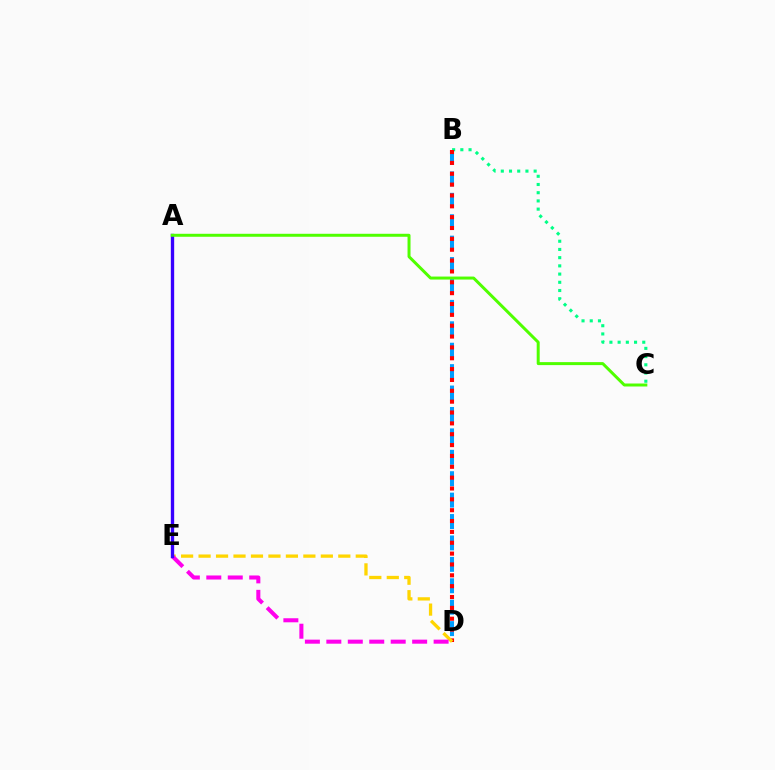{('B', 'C'): [{'color': '#00ff86', 'line_style': 'dotted', 'thickness': 2.23}], ('B', 'D'): [{'color': '#009eff', 'line_style': 'dashed', 'thickness': 2.91}, {'color': '#ff0000', 'line_style': 'dotted', 'thickness': 2.95}], ('D', 'E'): [{'color': '#ffd500', 'line_style': 'dashed', 'thickness': 2.37}, {'color': '#ff00ed', 'line_style': 'dashed', 'thickness': 2.91}], ('A', 'E'): [{'color': '#3700ff', 'line_style': 'solid', 'thickness': 2.41}], ('A', 'C'): [{'color': '#4fff00', 'line_style': 'solid', 'thickness': 2.15}]}